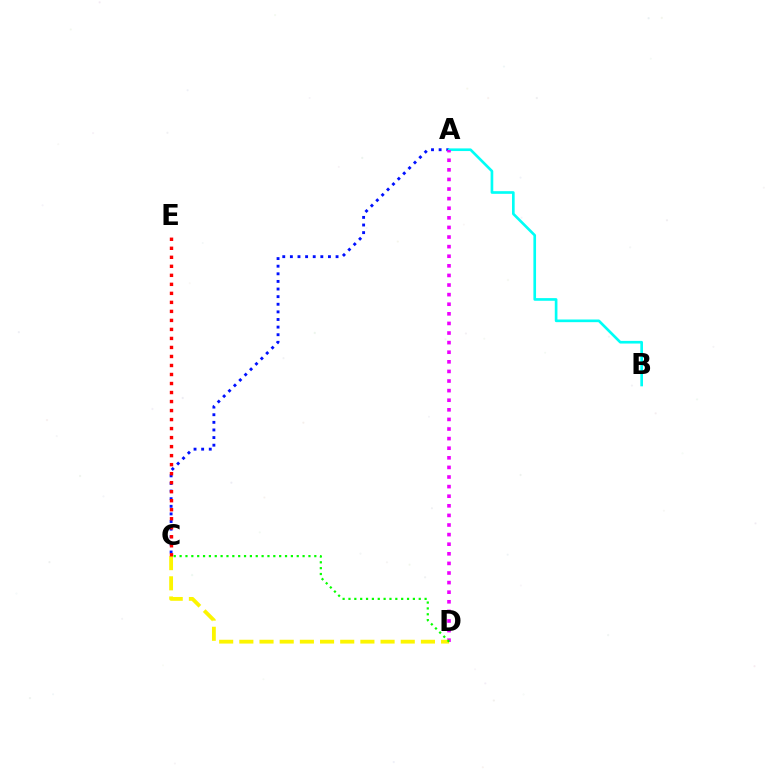{('A', 'C'): [{'color': '#0010ff', 'line_style': 'dotted', 'thickness': 2.07}], ('A', 'B'): [{'color': '#00fff6', 'line_style': 'solid', 'thickness': 1.91}], ('A', 'D'): [{'color': '#ee00ff', 'line_style': 'dotted', 'thickness': 2.61}], ('C', 'D'): [{'color': '#fcf500', 'line_style': 'dashed', 'thickness': 2.74}, {'color': '#08ff00', 'line_style': 'dotted', 'thickness': 1.59}], ('C', 'E'): [{'color': '#ff0000', 'line_style': 'dotted', 'thickness': 2.45}]}